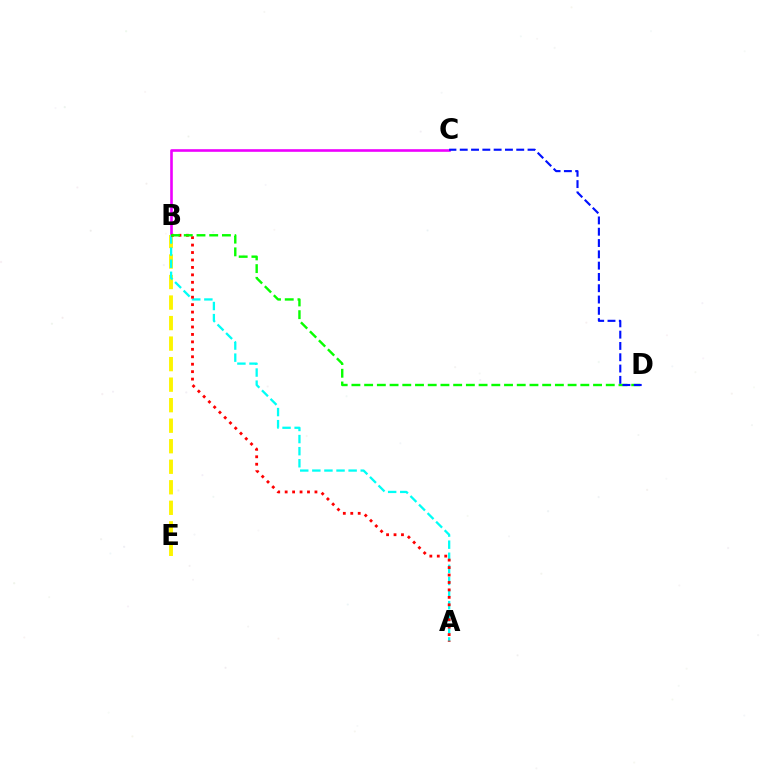{('B', 'C'): [{'color': '#ee00ff', 'line_style': 'solid', 'thickness': 1.89}], ('B', 'E'): [{'color': '#fcf500', 'line_style': 'dashed', 'thickness': 2.79}], ('A', 'B'): [{'color': '#00fff6', 'line_style': 'dashed', 'thickness': 1.64}, {'color': '#ff0000', 'line_style': 'dotted', 'thickness': 2.02}], ('B', 'D'): [{'color': '#08ff00', 'line_style': 'dashed', 'thickness': 1.73}], ('C', 'D'): [{'color': '#0010ff', 'line_style': 'dashed', 'thickness': 1.54}]}